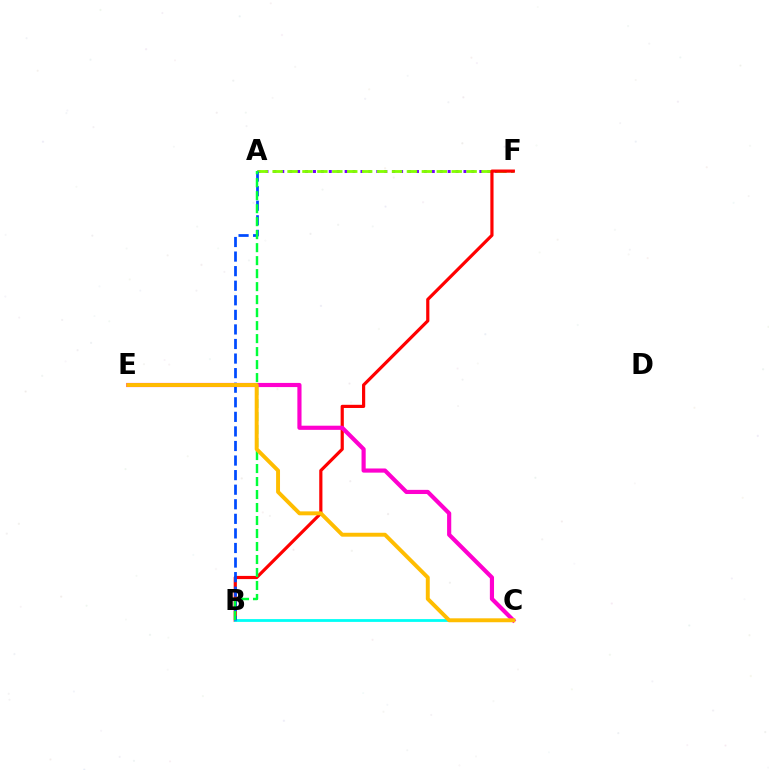{('A', 'F'): [{'color': '#7200ff', 'line_style': 'dotted', 'thickness': 2.15}, {'color': '#84ff00', 'line_style': 'dashed', 'thickness': 2.03}], ('B', 'F'): [{'color': '#ff0000', 'line_style': 'solid', 'thickness': 2.29}], ('B', 'C'): [{'color': '#00fff6', 'line_style': 'solid', 'thickness': 2.01}], ('C', 'E'): [{'color': '#ff00cf', 'line_style': 'solid', 'thickness': 2.99}, {'color': '#ffbd00', 'line_style': 'solid', 'thickness': 2.83}], ('A', 'B'): [{'color': '#004bff', 'line_style': 'dashed', 'thickness': 1.98}, {'color': '#00ff39', 'line_style': 'dashed', 'thickness': 1.77}]}